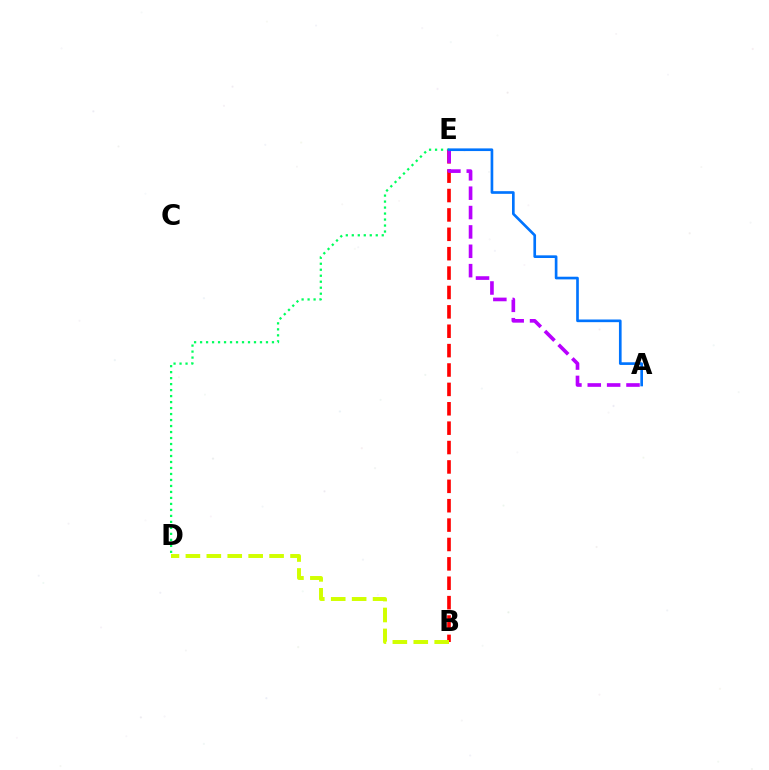{('D', 'E'): [{'color': '#00ff5c', 'line_style': 'dotted', 'thickness': 1.63}], ('B', 'E'): [{'color': '#ff0000', 'line_style': 'dashed', 'thickness': 2.63}], ('A', 'E'): [{'color': '#b900ff', 'line_style': 'dashed', 'thickness': 2.63}, {'color': '#0074ff', 'line_style': 'solid', 'thickness': 1.92}], ('B', 'D'): [{'color': '#d1ff00', 'line_style': 'dashed', 'thickness': 2.84}]}